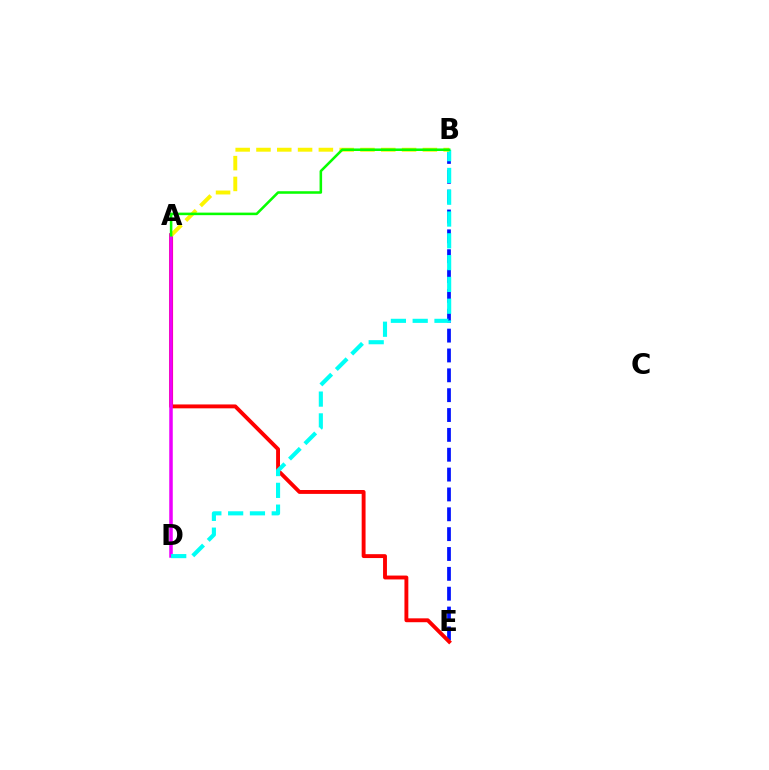{('B', 'E'): [{'color': '#0010ff', 'line_style': 'dashed', 'thickness': 2.7}], ('A', 'E'): [{'color': '#ff0000', 'line_style': 'solid', 'thickness': 2.8}], ('A', 'D'): [{'color': '#ee00ff', 'line_style': 'solid', 'thickness': 2.54}], ('B', 'D'): [{'color': '#00fff6', 'line_style': 'dashed', 'thickness': 2.96}], ('A', 'B'): [{'color': '#fcf500', 'line_style': 'dashed', 'thickness': 2.83}, {'color': '#08ff00', 'line_style': 'solid', 'thickness': 1.84}]}